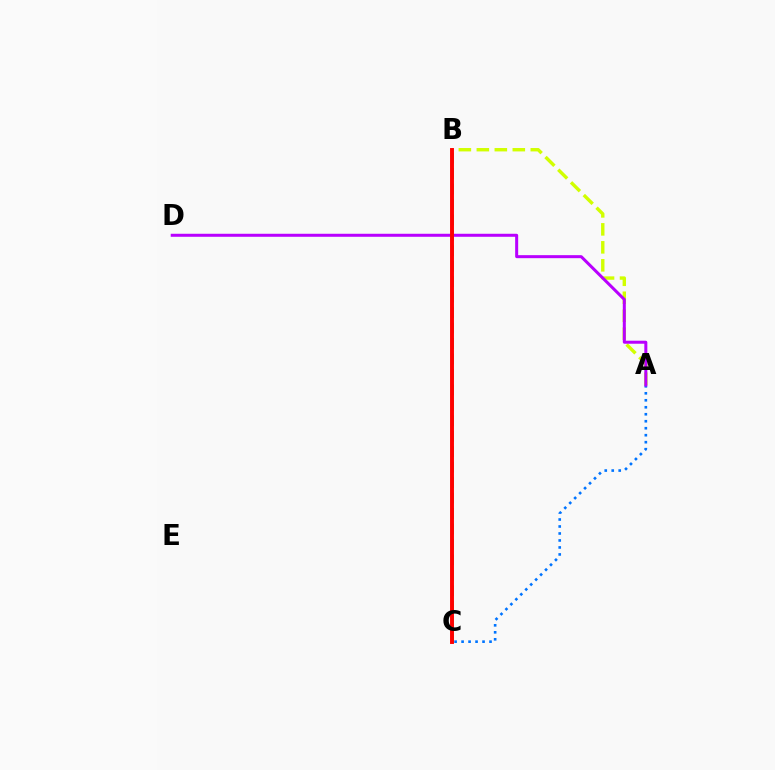{('A', 'B'): [{'color': '#d1ff00', 'line_style': 'dashed', 'thickness': 2.44}], ('A', 'C'): [{'color': '#0074ff', 'line_style': 'dotted', 'thickness': 1.9}], ('A', 'D'): [{'color': '#b900ff', 'line_style': 'solid', 'thickness': 2.17}], ('B', 'C'): [{'color': '#00ff5c', 'line_style': 'dashed', 'thickness': 2.1}, {'color': '#ff0000', 'line_style': 'solid', 'thickness': 2.82}]}